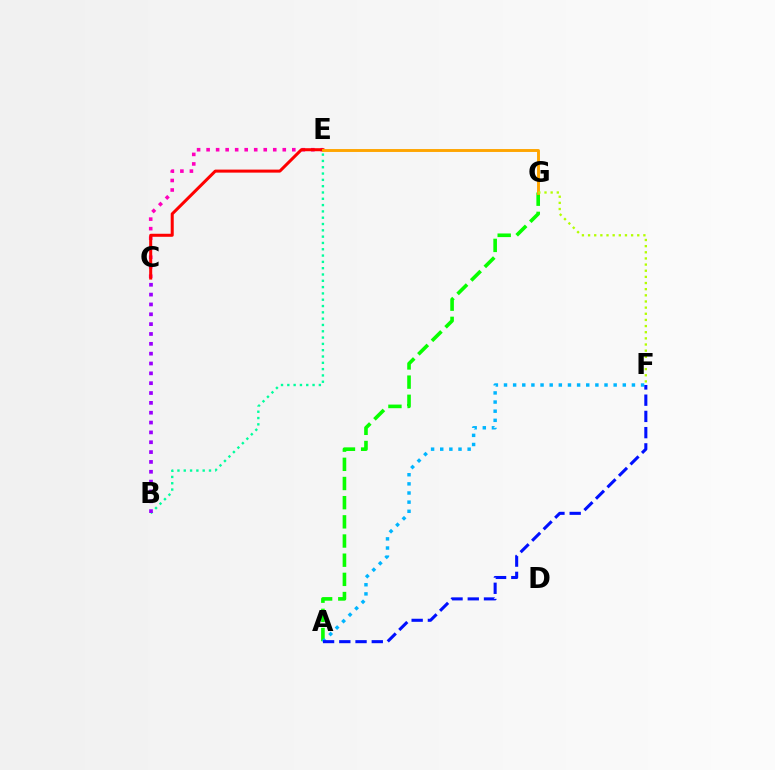{('A', 'G'): [{'color': '#08ff00', 'line_style': 'dashed', 'thickness': 2.6}], ('C', 'E'): [{'color': '#ff00bd', 'line_style': 'dotted', 'thickness': 2.59}, {'color': '#ff0000', 'line_style': 'solid', 'thickness': 2.18}], ('A', 'F'): [{'color': '#00b5ff', 'line_style': 'dotted', 'thickness': 2.48}, {'color': '#0010ff', 'line_style': 'dashed', 'thickness': 2.21}], ('E', 'G'): [{'color': '#ffa500', 'line_style': 'solid', 'thickness': 2.09}], ('F', 'G'): [{'color': '#b3ff00', 'line_style': 'dotted', 'thickness': 1.67}], ('B', 'E'): [{'color': '#00ff9d', 'line_style': 'dotted', 'thickness': 1.71}], ('B', 'C'): [{'color': '#9b00ff', 'line_style': 'dotted', 'thickness': 2.67}]}